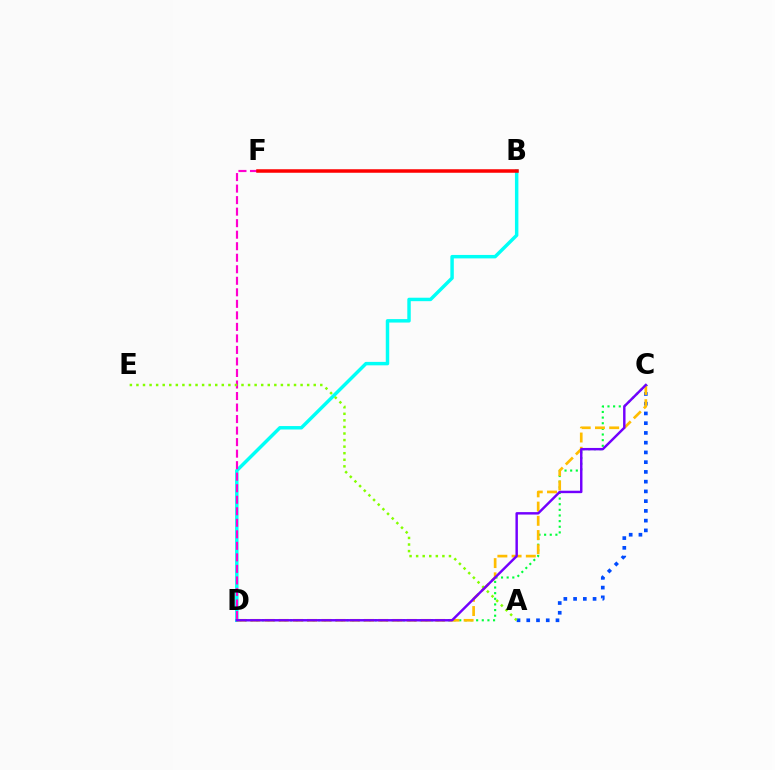{('A', 'C'): [{'color': '#004bff', 'line_style': 'dotted', 'thickness': 2.65}], ('C', 'D'): [{'color': '#00ff39', 'line_style': 'dotted', 'thickness': 1.53}, {'color': '#ffbd00', 'line_style': 'dashed', 'thickness': 1.93}, {'color': '#7200ff', 'line_style': 'solid', 'thickness': 1.75}], ('B', 'D'): [{'color': '#00fff6', 'line_style': 'solid', 'thickness': 2.49}], ('D', 'F'): [{'color': '#ff00cf', 'line_style': 'dashed', 'thickness': 1.57}], ('B', 'F'): [{'color': '#ff0000', 'line_style': 'solid', 'thickness': 2.53}], ('A', 'E'): [{'color': '#84ff00', 'line_style': 'dotted', 'thickness': 1.78}]}